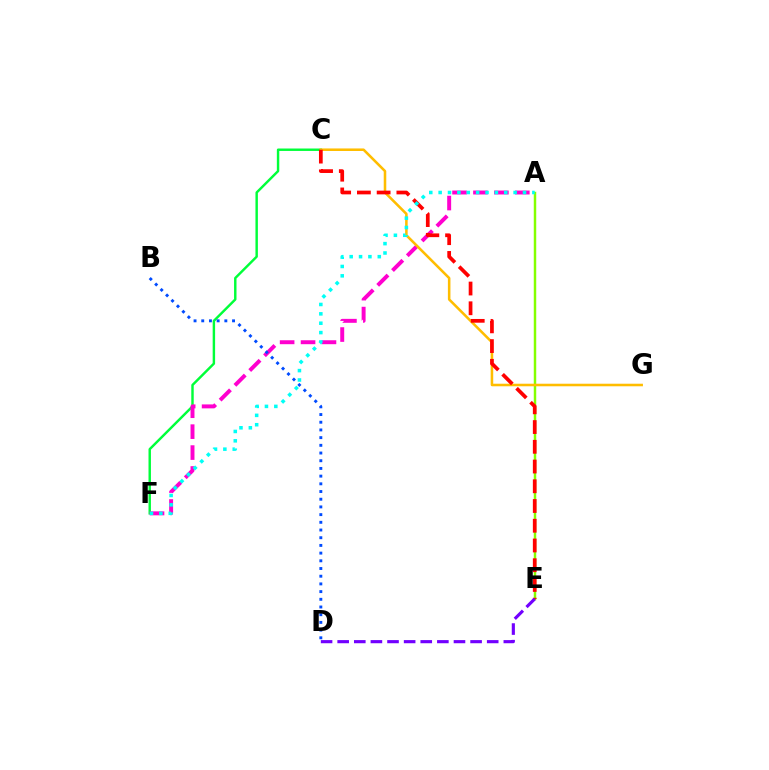{('C', 'F'): [{'color': '#00ff39', 'line_style': 'solid', 'thickness': 1.75}], ('A', 'F'): [{'color': '#ff00cf', 'line_style': 'dashed', 'thickness': 2.84}, {'color': '#00fff6', 'line_style': 'dotted', 'thickness': 2.55}], ('A', 'E'): [{'color': '#84ff00', 'line_style': 'solid', 'thickness': 1.78}], ('C', 'G'): [{'color': '#ffbd00', 'line_style': 'solid', 'thickness': 1.84}], ('B', 'D'): [{'color': '#004bff', 'line_style': 'dotted', 'thickness': 2.09}], ('C', 'E'): [{'color': '#ff0000', 'line_style': 'dashed', 'thickness': 2.68}], ('D', 'E'): [{'color': '#7200ff', 'line_style': 'dashed', 'thickness': 2.26}]}